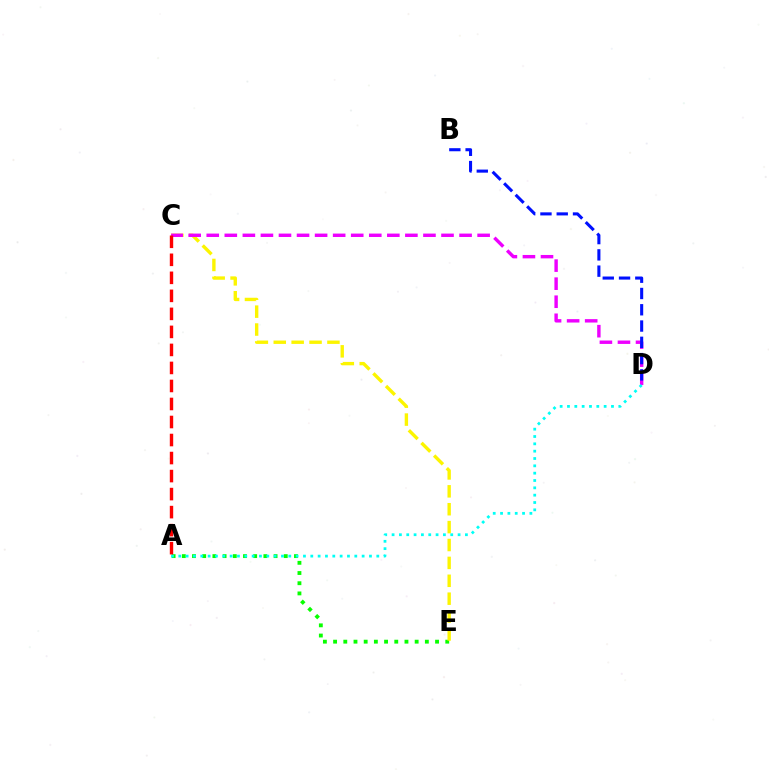{('A', 'E'): [{'color': '#08ff00', 'line_style': 'dotted', 'thickness': 2.77}], ('C', 'E'): [{'color': '#fcf500', 'line_style': 'dashed', 'thickness': 2.43}], ('C', 'D'): [{'color': '#ee00ff', 'line_style': 'dashed', 'thickness': 2.45}], ('B', 'D'): [{'color': '#0010ff', 'line_style': 'dashed', 'thickness': 2.21}], ('A', 'D'): [{'color': '#00fff6', 'line_style': 'dotted', 'thickness': 1.99}], ('A', 'C'): [{'color': '#ff0000', 'line_style': 'dashed', 'thickness': 2.45}]}